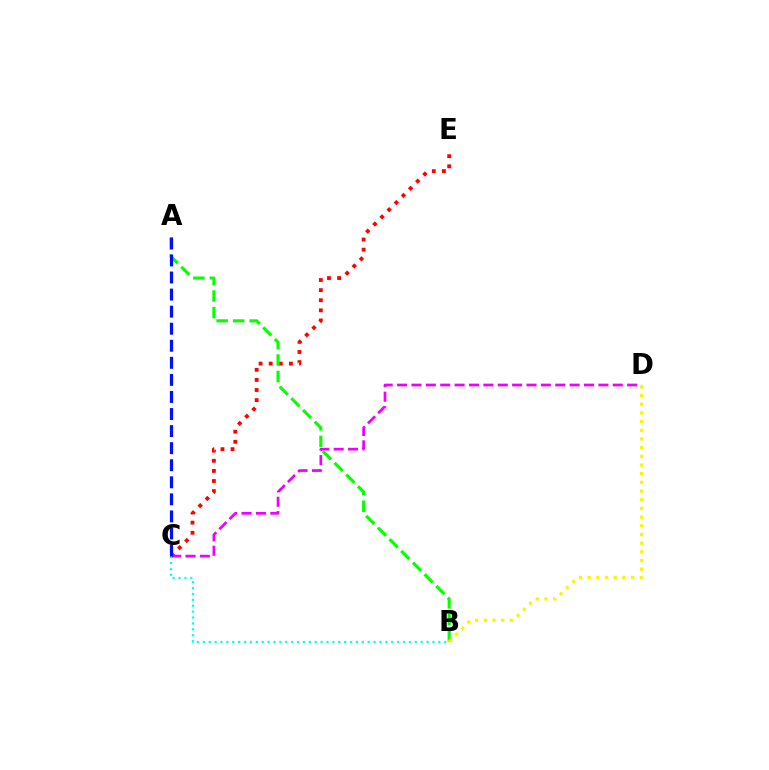{('C', 'E'): [{'color': '#ff0000', 'line_style': 'dotted', 'thickness': 2.74}], ('A', 'B'): [{'color': '#08ff00', 'line_style': 'dashed', 'thickness': 2.24}], ('C', 'D'): [{'color': '#ee00ff', 'line_style': 'dashed', 'thickness': 1.95}], ('B', 'C'): [{'color': '#00fff6', 'line_style': 'dotted', 'thickness': 1.6}], ('B', 'D'): [{'color': '#fcf500', 'line_style': 'dotted', 'thickness': 2.36}], ('A', 'C'): [{'color': '#0010ff', 'line_style': 'dashed', 'thickness': 2.32}]}